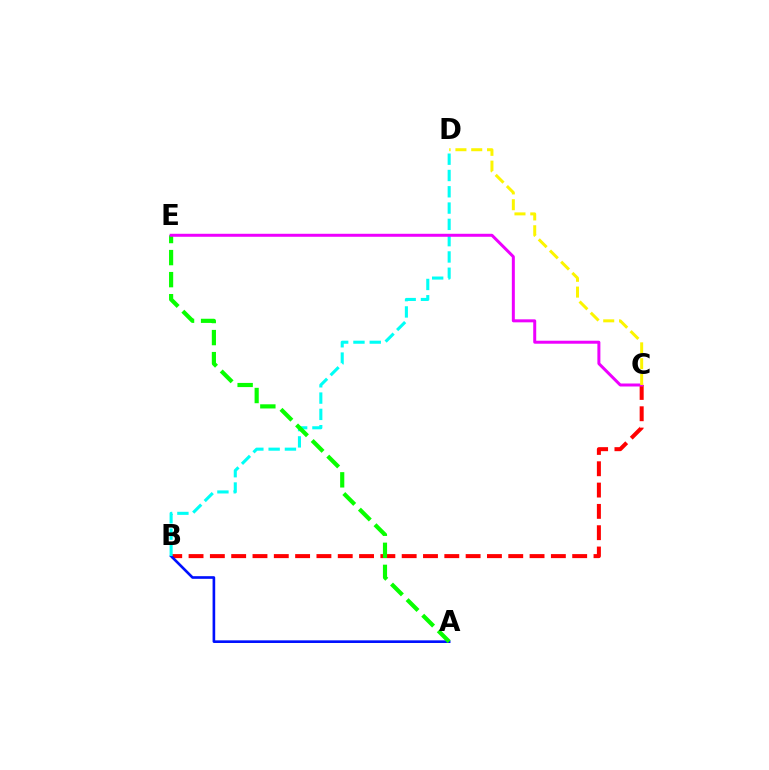{('B', 'C'): [{'color': '#ff0000', 'line_style': 'dashed', 'thickness': 2.9}], ('A', 'B'): [{'color': '#0010ff', 'line_style': 'solid', 'thickness': 1.9}], ('B', 'D'): [{'color': '#00fff6', 'line_style': 'dashed', 'thickness': 2.21}], ('A', 'E'): [{'color': '#08ff00', 'line_style': 'dashed', 'thickness': 3.0}], ('C', 'E'): [{'color': '#ee00ff', 'line_style': 'solid', 'thickness': 2.16}], ('C', 'D'): [{'color': '#fcf500', 'line_style': 'dashed', 'thickness': 2.15}]}